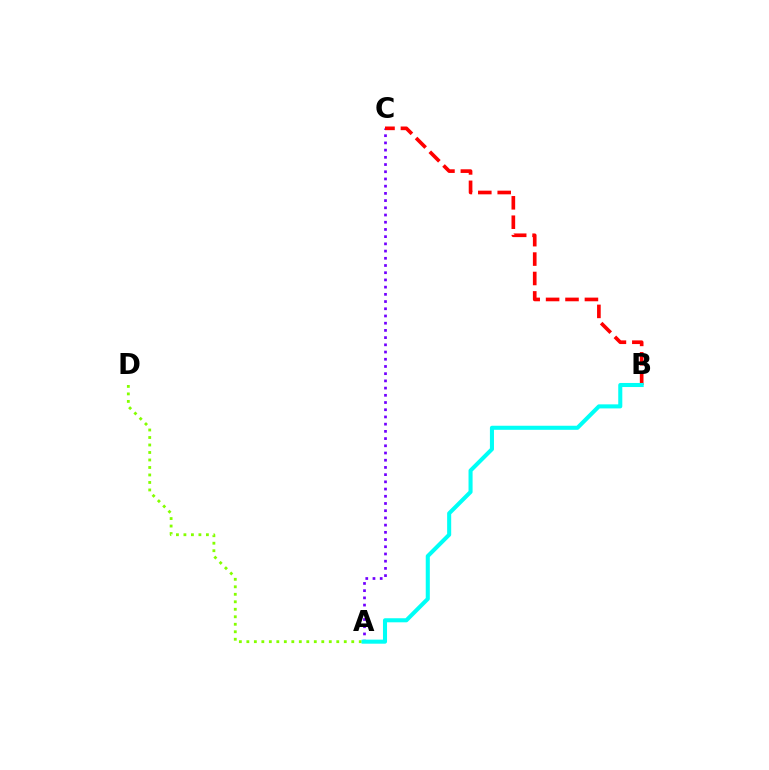{('A', 'D'): [{'color': '#84ff00', 'line_style': 'dotted', 'thickness': 2.04}], ('A', 'C'): [{'color': '#7200ff', 'line_style': 'dotted', 'thickness': 1.96}], ('B', 'C'): [{'color': '#ff0000', 'line_style': 'dashed', 'thickness': 2.64}], ('A', 'B'): [{'color': '#00fff6', 'line_style': 'solid', 'thickness': 2.92}]}